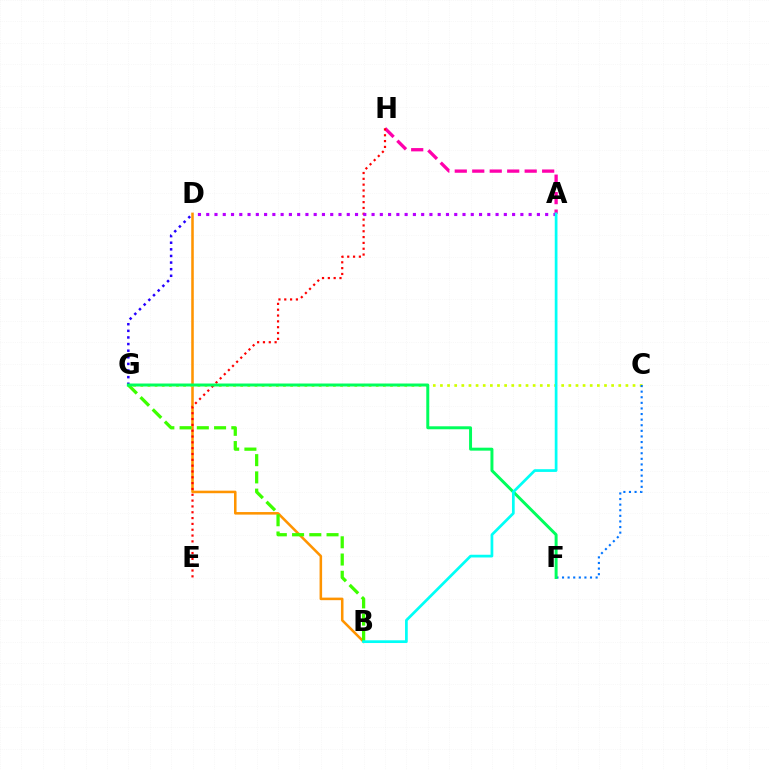{('D', 'G'): [{'color': '#2500ff', 'line_style': 'dotted', 'thickness': 1.8}], ('B', 'D'): [{'color': '#ff9400', 'line_style': 'solid', 'thickness': 1.83}], ('A', 'H'): [{'color': '#ff00ac', 'line_style': 'dashed', 'thickness': 2.37}], ('C', 'G'): [{'color': '#d1ff00', 'line_style': 'dotted', 'thickness': 1.94}], ('E', 'H'): [{'color': '#ff0000', 'line_style': 'dotted', 'thickness': 1.58}], ('A', 'D'): [{'color': '#b900ff', 'line_style': 'dotted', 'thickness': 2.25}], ('B', 'G'): [{'color': '#3dff00', 'line_style': 'dashed', 'thickness': 2.34}], ('C', 'F'): [{'color': '#0074ff', 'line_style': 'dotted', 'thickness': 1.52}], ('F', 'G'): [{'color': '#00ff5c', 'line_style': 'solid', 'thickness': 2.14}], ('A', 'B'): [{'color': '#00fff6', 'line_style': 'solid', 'thickness': 1.96}]}